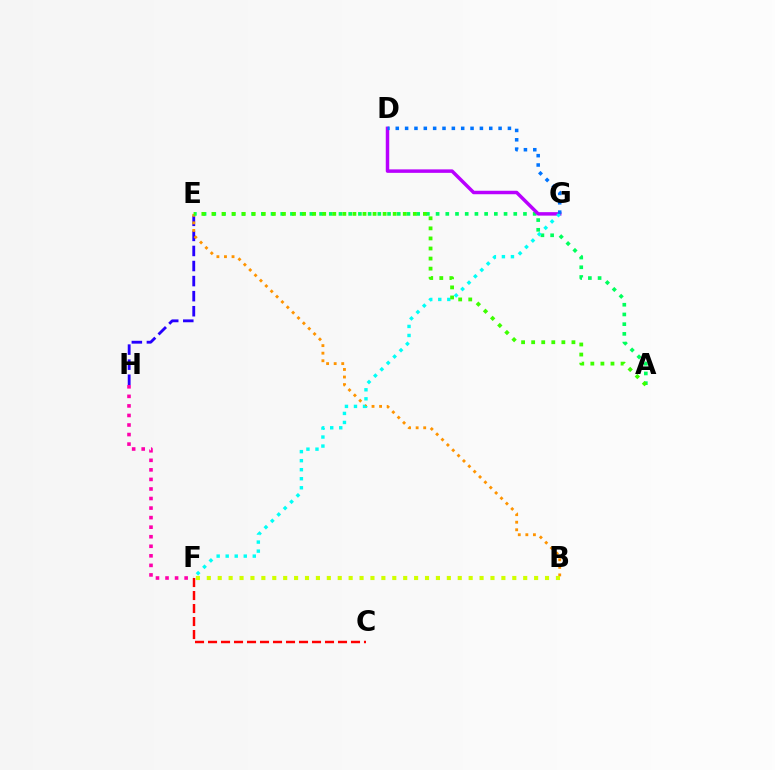{('E', 'H'): [{'color': '#2500ff', 'line_style': 'dashed', 'thickness': 2.05}], ('B', 'E'): [{'color': '#ff9400', 'line_style': 'dotted', 'thickness': 2.05}], ('A', 'E'): [{'color': '#00ff5c', 'line_style': 'dotted', 'thickness': 2.64}, {'color': '#3dff00', 'line_style': 'dotted', 'thickness': 2.74}], ('D', 'G'): [{'color': '#b900ff', 'line_style': 'solid', 'thickness': 2.5}, {'color': '#0074ff', 'line_style': 'dotted', 'thickness': 2.54}], ('F', 'H'): [{'color': '#ff00ac', 'line_style': 'dotted', 'thickness': 2.59}], ('B', 'F'): [{'color': '#d1ff00', 'line_style': 'dotted', 'thickness': 2.96}], ('F', 'G'): [{'color': '#00fff6', 'line_style': 'dotted', 'thickness': 2.45}], ('C', 'F'): [{'color': '#ff0000', 'line_style': 'dashed', 'thickness': 1.77}]}